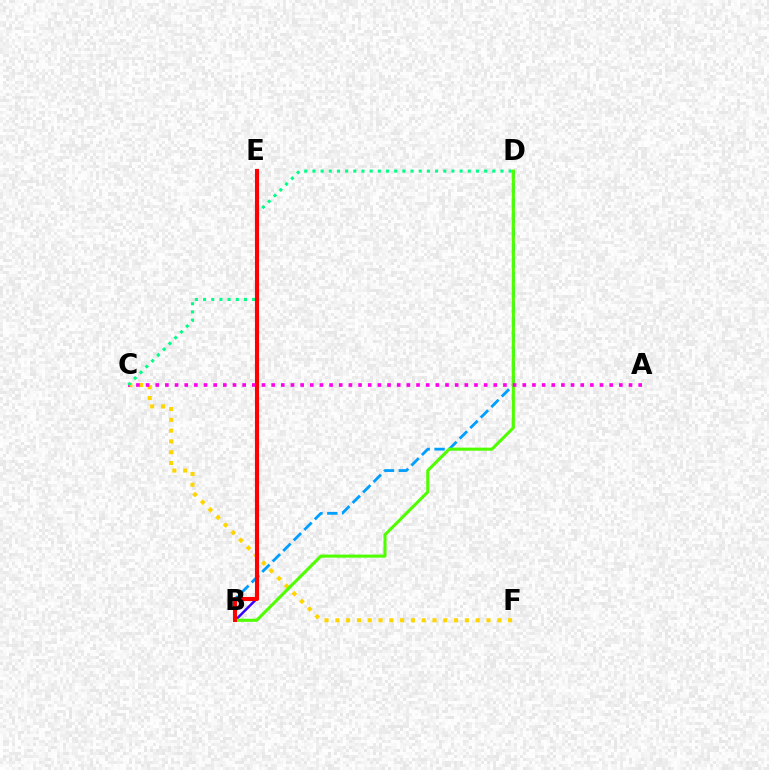{('B', 'E'): [{'color': '#3700ff', 'line_style': 'solid', 'thickness': 1.77}, {'color': '#ff0000', 'line_style': 'solid', 'thickness': 2.96}], ('B', 'D'): [{'color': '#009eff', 'line_style': 'dashed', 'thickness': 2.02}, {'color': '#4fff00', 'line_style': 'solid', 'thickness': 2.2}], ('C', 'F'): [{'color': '#ffd500', 'line_style': 'dotted', 'thickness': 2.93}], ('A', 'C'): [{'color': '#ff00ed', 'line_style': 'dotted', 'thickness': 2.62}], ('C', 'D'): [{'color': '#00ff86', 'line_style': 'dotted', 'thickness': 2.22}]}